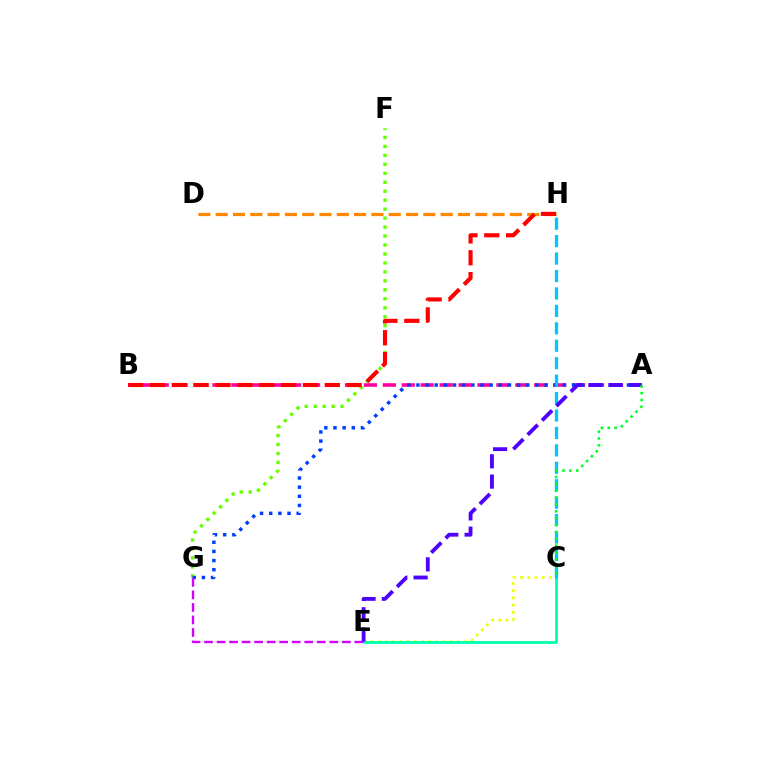{('C', 'E'): [{'color': '#eeff00', 'line_style': 'dotted', 'thickness': 1.95}, {'color': '#00ffaf', 'line_style': 'solid', 'thickness': 2.02}], ('A', 'B'): [{'color': '#ff00a0', 'line_style': 'dashed', 'thickness': 2.57}], ('D', 'H'): [{'color': '#ff8800', 'line_style': 'dashed', 'thickness': 2.35}], ('F', 'G'): [{'color': '#66ff00', 'line_style': 'dotted', 'thickness': 2.44}], ('A', 'G'): [{'color': '#003fff', 'line_style': 'dotted', 'thickness': 2.49}], ('B', 'H'): [{'color': '#ff0000', 'line_style': 'dashed', 'thickness': 2.97}], ('E', 'G'): [{'color': '#d600ff', 'line_style': 'dashed', 'thickness': 1.7}], ('C', 'H'): [{'color': '#00c7ff', 'line_style': 'dashed', 'thickness': 2.37}], ('A', 'E'): [{'color': '#4f00ff', 'line_style': 'dashed', 'thickness': 2.76}], ('A', 'C'): [{'color': '#00ff27', 'line_style': 'dotted', 'thickness': 1.87}]}